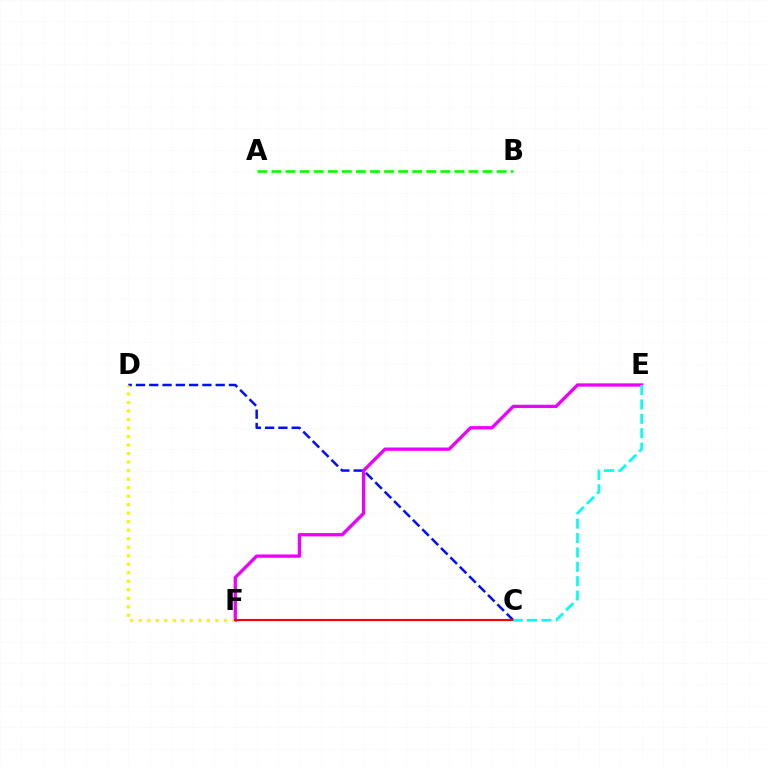{('C', 'D'): [{'color': '#0010ff', 'line_style': 'dashed', 'thickness': 1.8}], ('E', 'F'): [{'color': '#ee00ff', 'line_style': 'solid', 'thickness': 2.39}], ('D', 'F'): [{'color': '#fcf500', 'line_style': 'dotted', 'thickness': 2.31}], ('C', 'F'): [{'color': '#ff0000', 'line_style': 'solid', 'thickness': 1.54}], ('A', 'B'): [{'color': '#08ff00', 'line_style': 'dashed', 'thickness': 1.91}], ('C', 'E'): [{'color': '#00fff6', 'line_style': 'dashed', 'thickness': 1.96}]}